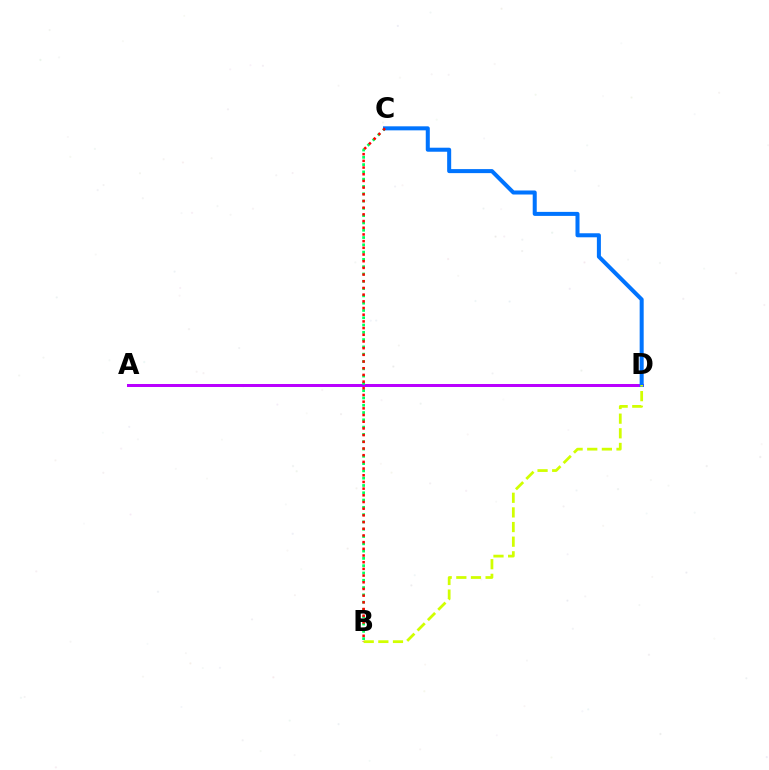{('A', 'D'): [{'color': '#b900ff', 'line_style': 'solid', 'thickness': 2.16}], ('B', 'C'): [{'color': '#00ff5c', 'line_style': 'dotted', 'thickness': 1.98}, {'color': '#ff0000', 'line_style': 'dotted', 'thickness': 1.82}], ('C', 'D'): [{'color': '#0074ff', 'line_style': 'solid', 'thickness': 2.9}], ('B', 'D'): [{'color': '#d1ff00', 'line_style': 'dashed', 'thickness': 1.99}]}